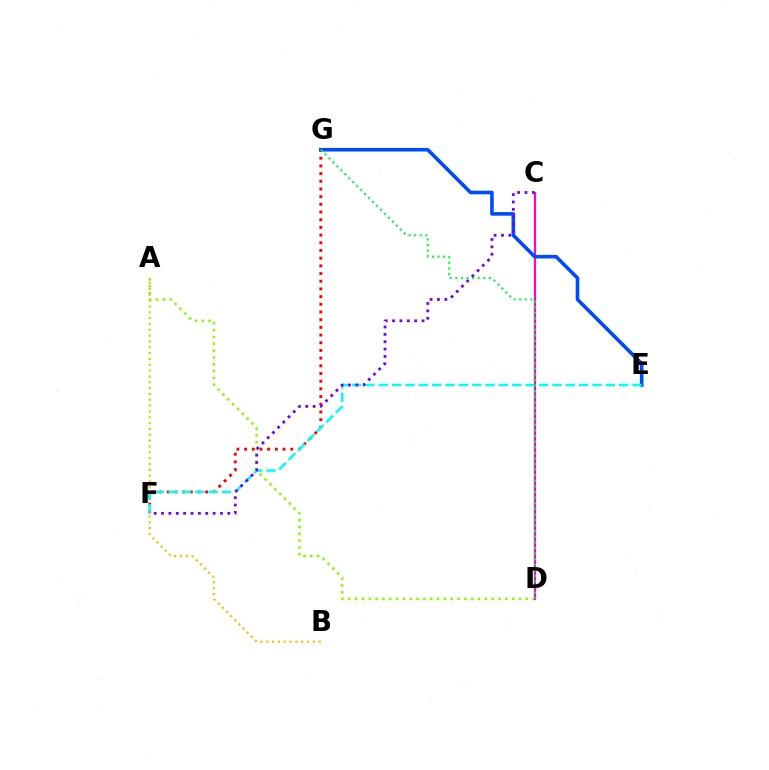{('A', 'D'): [{'color': '#84ff00', 'line_style': 'dotted', 'thickness': 1.86}], ('A', 'B'): [{'color': '#ffbd00', 'line_style': 'dotted', 'thickness': 1.59}], ('C', 'D'): [{'color': '#ff00cf', 'line_style': 'solid', 'thickness': 1.61}], ('F', 'G'): [{'color': '#ff0000', 'line_style': 'dotted', 'thickness': 2.09}], ('E', 'G'): [{'color': '#004bff', 'line_style': 'solid', 'thickness': 2.59}], ('E', 'F'): [{'color': '#00fff6', 'line_style': 'dashed', 'thickness': 1.81}], ('D', 'G'): [{'color': '#00ff39', 'line_style': 'dotted', 'thickness': 1.52}], ('C', 'F'): [{'color': '#7200ff', 'line_style': 'dotted', 'thickness': 2.0}]}